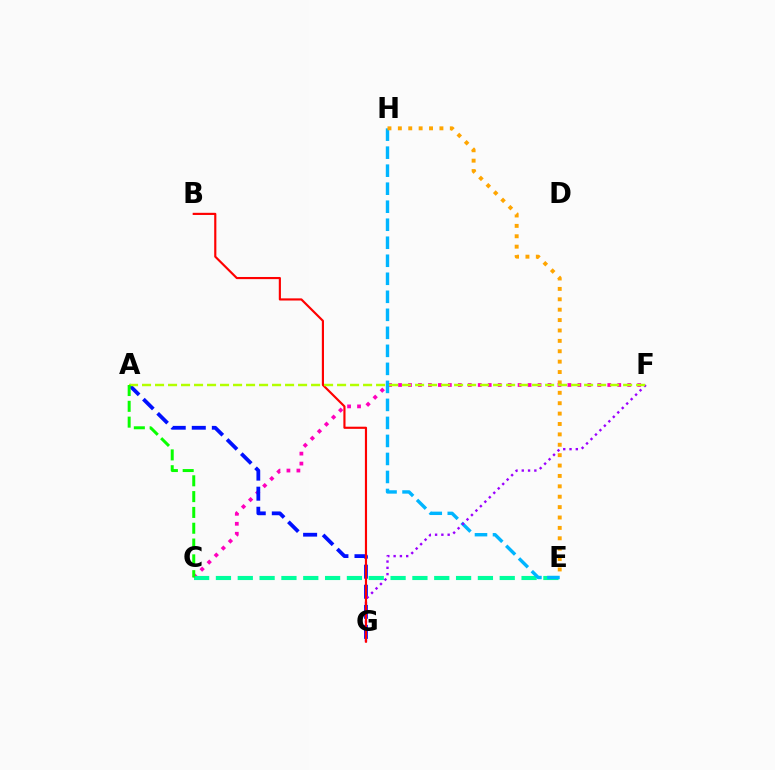{('C', 'F'): [{'color': '#ff00bd', 'line_style': 'dotted', 'thickness': 2.71}], ('A', 'G'): [{'color': '#0010ff', 'line_style': 'dashed', 'thickness': 2.73}], ('C', 'E'): [{'color': '#00ff9d', 'line_style': 'dashed', 'thickness': 2.97}], ('E', 'H'): [{'color': '#00b5ff', 'line_style': 'dashed', 'thickness': 2.45}, {'color': '#ffa500', 'line_style': 'dotted', 'thickness': 2.82}], ('F', 'G'): [{'color': '#9b00ff', 'line_style': 'dotted', 'thickness': 1.71}], ('B', 'G'): [{'color': '#ff0000', 'line_style': 'solid', 'thickness': 1.55}], ('A', 'F'): [{'color': '#b3ff00', 'line_style': 'dashed', 'thickness': 1.77}], ('A', 'C'): [{'color': '#08ff00', 'line_style': 'dashed', 'thickness': 2.15}]}